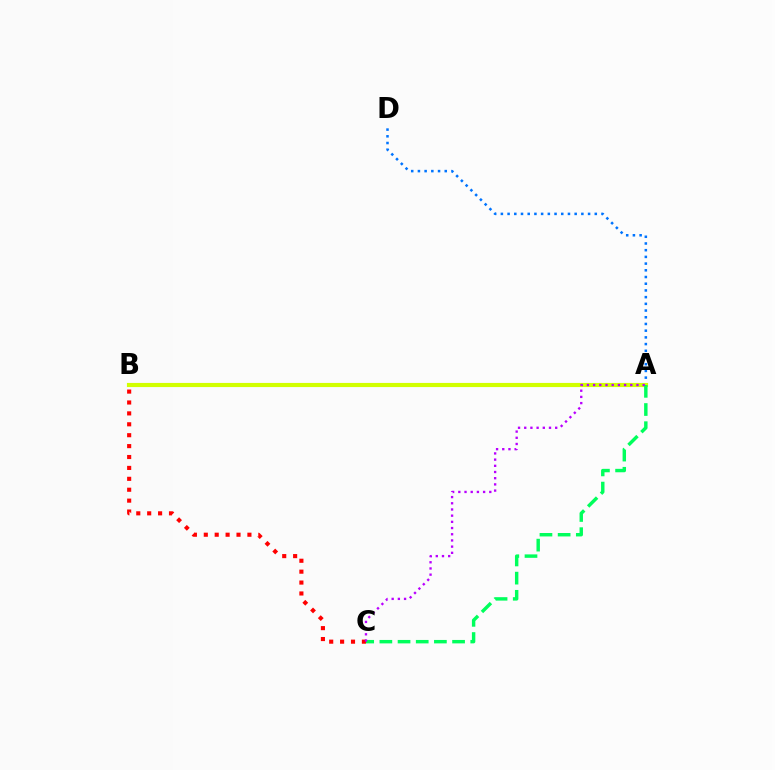{('A', 'D'): [{'color': '#0074ff', 'line_style': 'dotted', 'thickness': 1.82}], ('B', 'C'): [{'color': '#ff0000', 'line_style': 'dotted', 'thickness': 2.96}], ('A', 'B'): [{'color': '#d1ff00', 'line_style': 'solid', 'thickness': 2.98}], ('A', 'C'): [{'color': '#00ff5c', 'line_style': 'dashed', 'thickness': 2.47}, {'color': '#b900ff', 'line_style': 'dotted', 'thickness': 1.68}]}